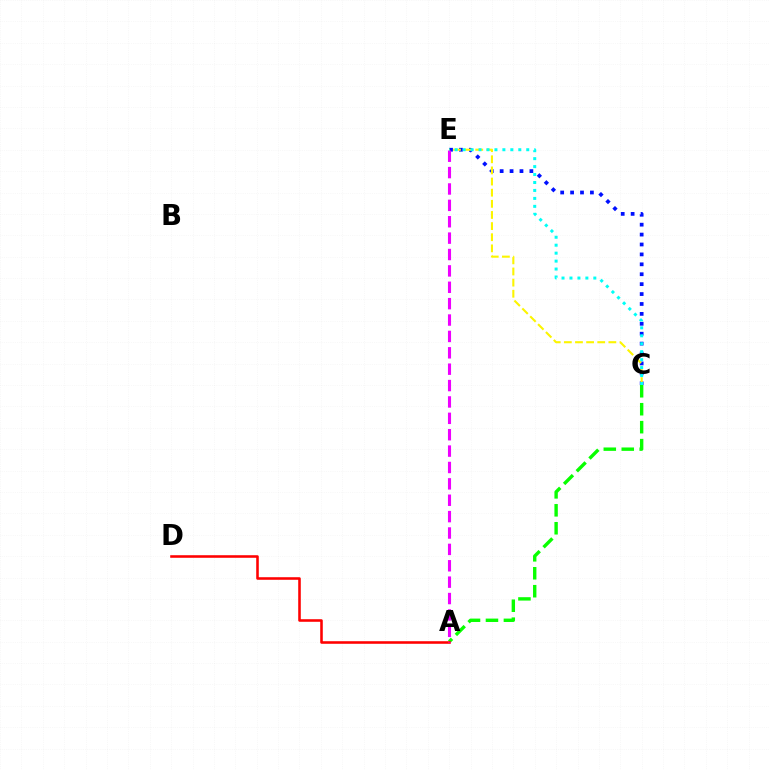{('C', 'E'): [{'color': '#0010ff', 'line_style': 'dotted', 'thickness': 2.69}, {'color': '#fcf500', 'line_style': 'dashed', 'thickness': 1.51}, {'color': '#00fff6', 'line_style': 'dotted', 'thickness': 2.16}], ('A', 'C'): [{'color': '#08ff00', 'line_style': 'dashed', 'thickness': 2.44}], ('A', 'D'): [{'color': '#ff0000', 'line_style': 'solid', 'thickness': 1.85}], ('A', 'E'): [{'color': '#ee00ff', 'line_style': 'dashed', 'thickness': 2.23}]}